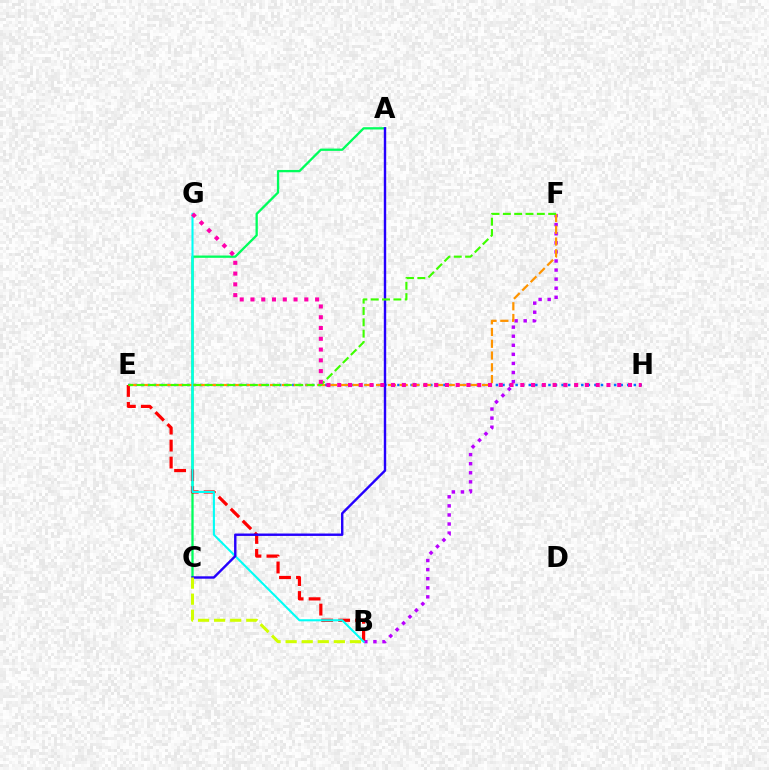{('B', 'F'): [{'color': '#b900ff', 'line_style': 'dotted', 'thickness': 2.47}], ('A', 'C'): [{'color': '#00ff5c', 'line_style': 'solid', 'thickness': 1.66}, {'color': '#2500ff', 'line_style': 'solid', 'thickness': 1.74}], ('E', 'H'): [{'color': '#0074ff', 'line_style': 'dotted', 'thickness': 1.78}], ('B', 'E'): [{'color': '#ff0000', 'line_style': 'dashed', 'thickness': 2.31}], ('E', 'F'): [{'color': '#ff9400', 'line_style': 'dashed', 'thickness': 1.6}, {'color': '#3dff00', 'line_style': 'dashed', 'thickness': 1.54}], ('B', 'G'): [{'color': '#00fff6', 'line_style': 'solid', 'thickness': 1.5}], ('B', 'C'): [{'color': '#d1ff00', 'line_style': 'dashed', 'thickness': 2.18}], ('G', 'H'): [{'color': '#ff00ac', 'line_style': 'dotted', 'thickness': 2.93}]}